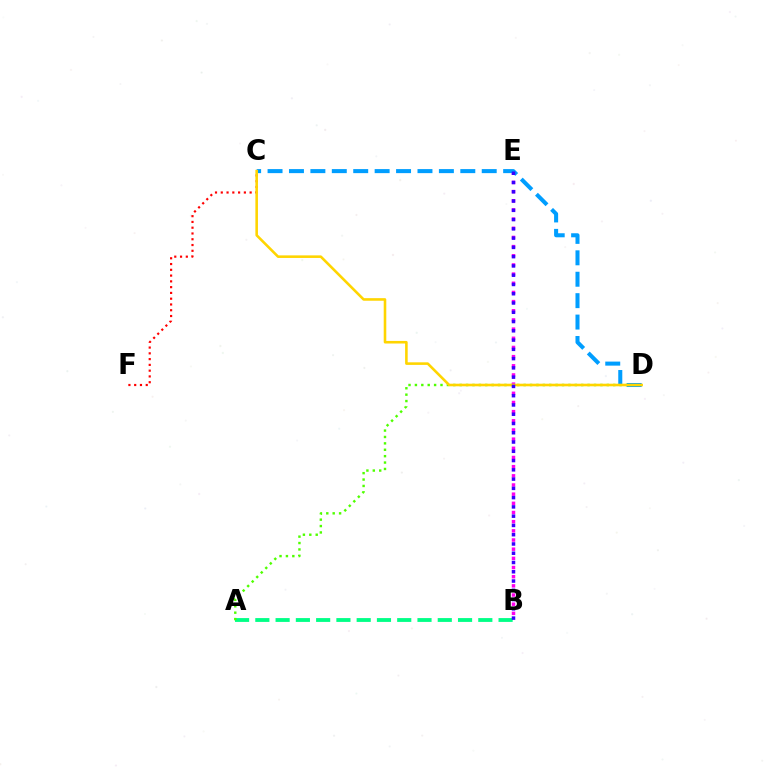{('A', 'B'): [{'color': '#00ff86', 'line_style': 'dashed', 'thickness': 2.75}], ('C', 'F'): [{'color': '#ff0000', 'line_style': 'dotted', 'thickness': 1.57}], ('A', 'D'): [{'color': '#4fff00', 'line_style': 'dotted', 'thickness': 1.74}], ('B', 'E'): [{'color': '#ff00ed', 'line_style': 'dotted', 'thickness': 2.49}, {'color': '#3700ff', 'line_style': 'dotted', 'thickness': 2.52}], ('C', 'D'): [{'color': '#009eff', 'line_style': 'dashed', 'thickness': 2.91}, {'color': '#ffd500', 'line_style': 'solid', 'thickness': 1.86}]}